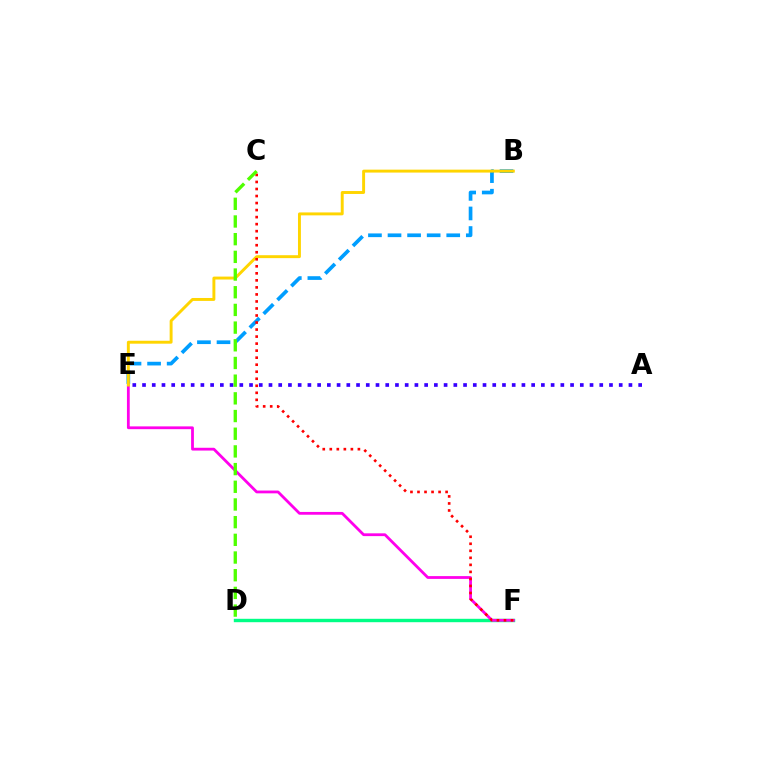{('A', 'E'): [{'color': '#3700ff', 'line_style': 'dotted', 'thickness': 2.64}], ('D', 'F'): [{'color': '#00ff86', 'line_style': 'solid', 'thickness': 2.45}], ('B', 'E'): [{'color': '#009eff', 'line_style': 'dashed', 'thickness': 2.66}, {'color': '#ffd500', 'line_style': 'solid', 'thickness': 2.11}], ('E', 'F'): [{'color': '#ff00ed', 'line_style': 'solid', 'thickness': 2.01}], ('C', 'F'): [{'color': '#ff0000', 'line_style': 'dotted', 'thickness': 1.91}], ('C', 'D'): [{'color': '#4fff00', 'line_style': 'dashed', 'thickness': 2.4}]}